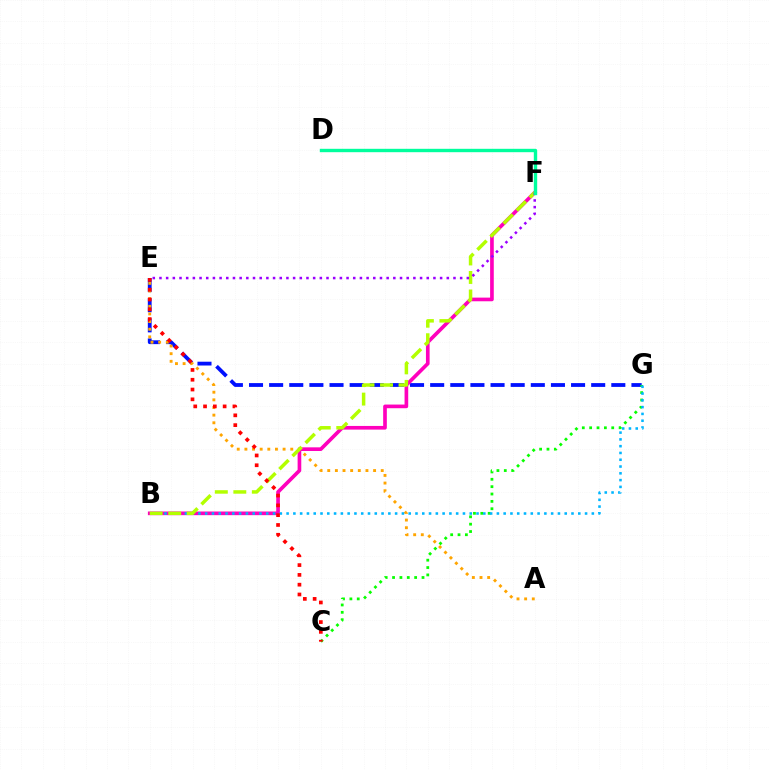{('E', 'G'): [{'color': '#0010ff', 'line_style': 'dashed', 'thickness': 2.73}], ('A', 'E'): [{'color': '#ffa500', 'line_style': 'dotted', 'thickness': 2.08}], ('C', 'G'): [{'color': '#08ff00', 'line_style': 'dotted', 'thickness': 2.0}], ('B', 'F'): [{'color': '#ff00bd', 'line_style': 'solid', 'thickness': 2.64}, {'color': '#b3ff00', 'line_style': 'dashed', 'thickness': 2.51}], ('B', 'G'): [{'color': '#00b5ff', 'line_style': 'dotted', 'thickness': 1.84}], ('E', 'F'): [{'color': '#9b00ff', 'line_style': 'dotted', 'thickness': 1.82}], ('C', 'E'): [{'color': '#ff0000', 'line_style': 'dotted', 'thickness': 2.66}], ('D', 'F'): [{'color': '#00ff9d', 'line_style': 'solid', 'thickness': 2.43}]}